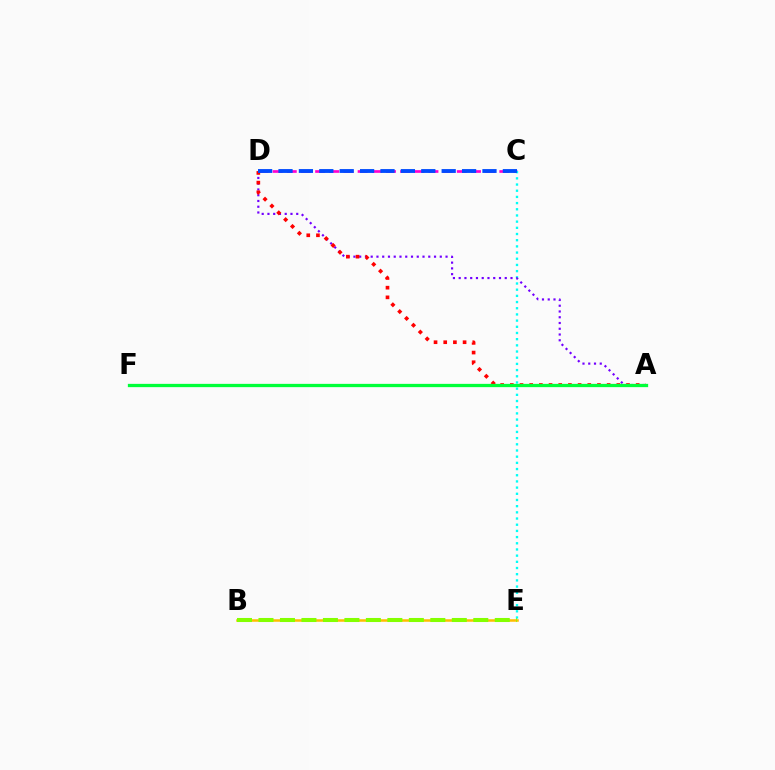{('C', 'D'): [{'color': '#ff00cf', 'line_style': 'dashed', 'thickness': 1.92}, {'color': '#004bff', 'line_style': 'dashed', 'thickness': 2.77}], ('B', 'E'): [{'color': '#ffbd00', 'line_style': 'solid', 'thickness': 1.82}, {'color': '#84ff00', 'line_style': 'dashed', 'thickness': 2.92}], ('C', 'E'): [{'color': '#00fff6', 'line_style': 'dotted', 'thickness': 1.68}], ('A', 'D'): [{'color': '#7200ff', 'line_style': 'dotted', 'thickness': 1.56}, {'color': '#ff0000', 'line_style': 'dotted', 'thickness': 2.63}], ('A', 'F'): [{'color': '#00ff39', 'line_style': 'solid', 'thickness': 2.36}]}